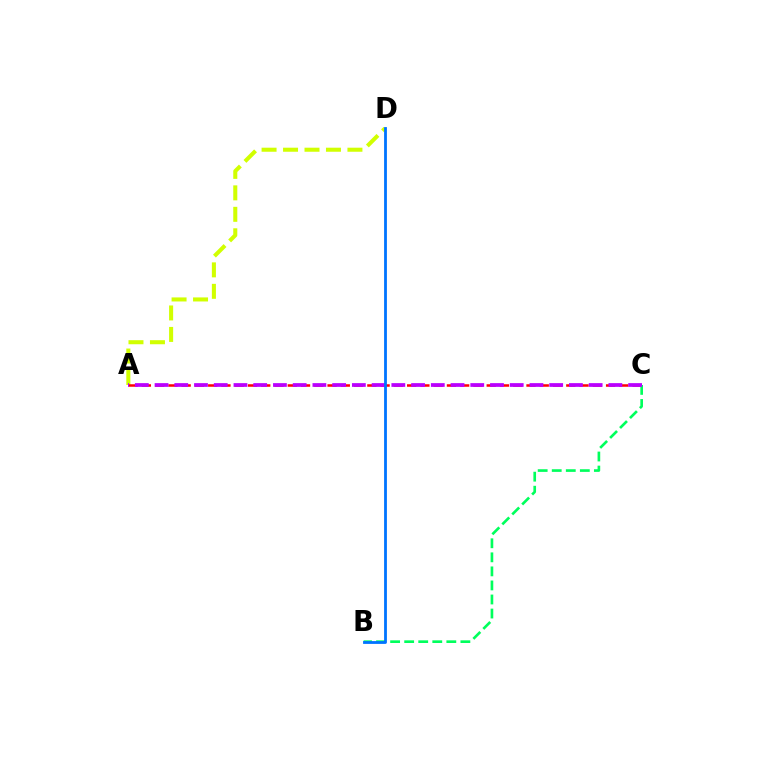{('A', 'D'): [{'color': '#d1ff00', 'line_style': 'dashed', 'thickness': 2.92}], ('A', 'C'): [{'color': '#ff0000', 'line_style': 'dashed', 'thickness': 1.8}, {'color': '#b900ff', 'line_style': 'dashed', 'thickness': 2.68}], ('B', 'C'): [{'color': '#00ff5c', 'line_style': 'dashed', 'thickness': 1.91}], ('B', 'D'): [{'color': '#0074ff', 'line_style': 'solid', 'thickness': 2.02}]}